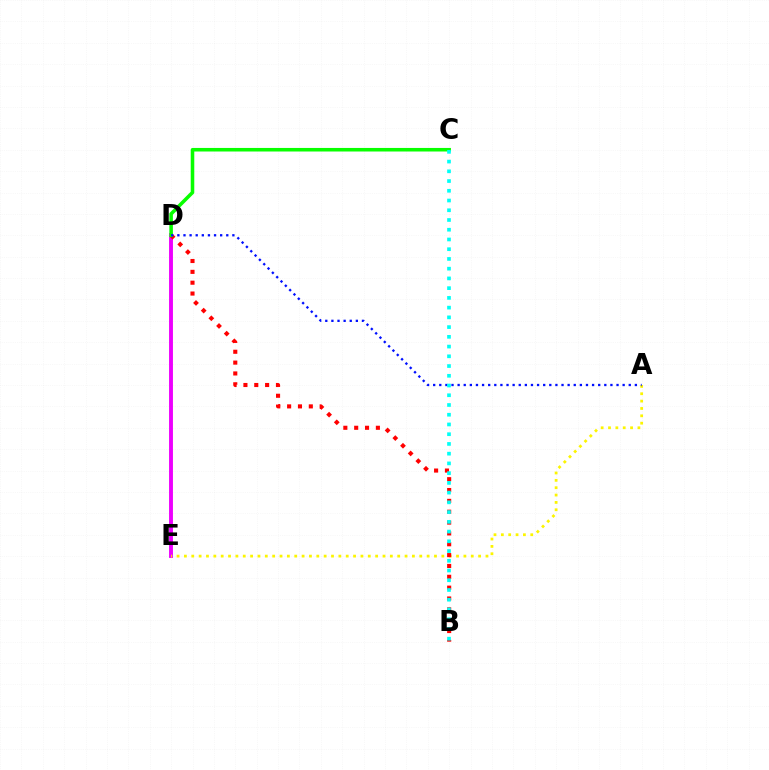{('D', 'E'): [{'color': '#ee00ff', 'line_style': 'solid', 'thickness': 2.8}], ('A', 'E'): [{'color': '#fcf500', 'line_style': 'dotted', 'thickness': 2.0}], ('B', 'D'): [{'color': '#ff0000', 'line_style': 'dotted', 'thickness': 2.95}], ('C', 'D'): [{'color': '#08ff00', 'line_style': 'solid', 'thickness': 2.56}], ('A', 'D'): [{'color': '#0010ff', 'line_style': 'dotted', 'thickness': 1.66}], ('B', 'C'): [{'color': '#00fff6', 'line_style': 'dotted', 'thickness': 2.65}]}